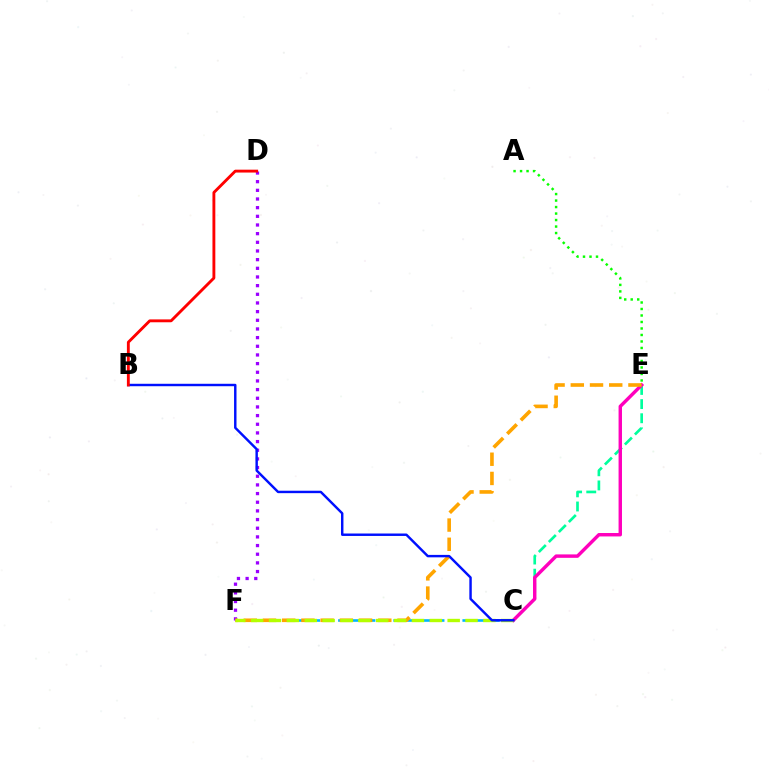{('C', 'F'): [{'color': '#00b5ff', 'line_style': 'dashed', 'thickness': 1.88}, {'color': '#b3ff00', 'line_style': 'dashed', 'thickness': 2.43}], ('A', 'E'): [{'color': '#08ff00', 'line_style': 'dotted', 'thickness': 1.77}], ('C', 'E'): [{'color': '#00ff9d', 'line_style': 'dashed', 'thickness': 1.92}, {'color': '#ff00bd', 'line_style': 'solid', 'thickness': 2.47}], ('D', 'F'): [{'color': '#9b00ff', 'line_style': 'dotted', 'thickness': 2.35}], ('E', 'F'): [{'color': '#ffa500', 'line_style': 'dashed', 'thickness': 2.61}], ('B', 'C'): [{'color': '#0010ff', 'line_style': 'solid', 'thickness': 1.75}], ('B', 'D'): [{'color': '#ff0000', 'line_style': 'solid', 'thickness': 2.07}]}